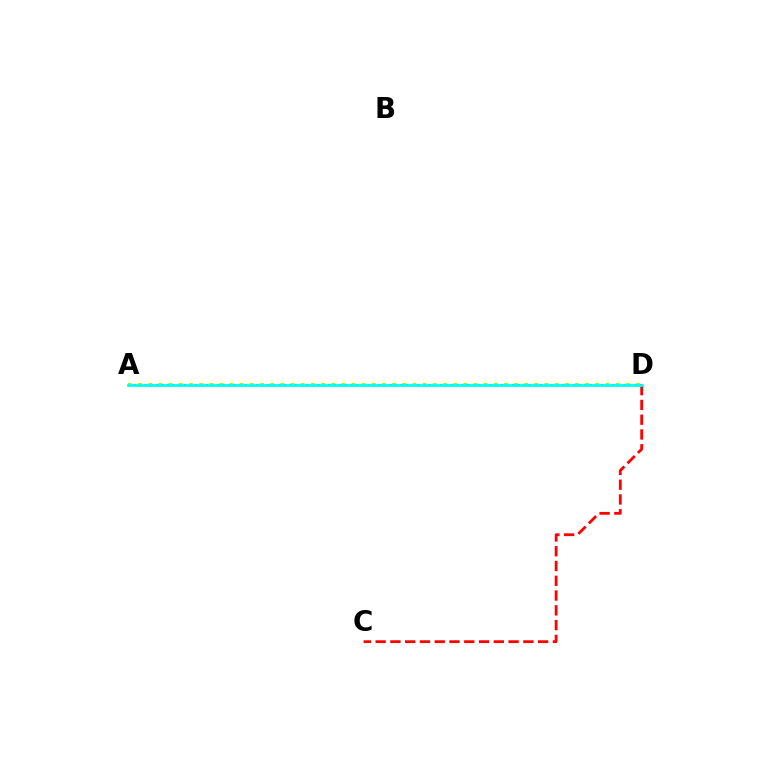{('C', 'D'): [{'color': '#ff0000', 'line_style': 'dashed', 'thickness': 2.01}], ('A', 'D'): [{'color': '#7200ff', 'line_style': 'dotted', 'thickness': 1.51}, {'color': '#84ff00', 'line_style': 'dotted', 'thickness': 2.76}, {'color': '#00fff6', 'line_style': 'solid', 'thickness': 1.98}]}